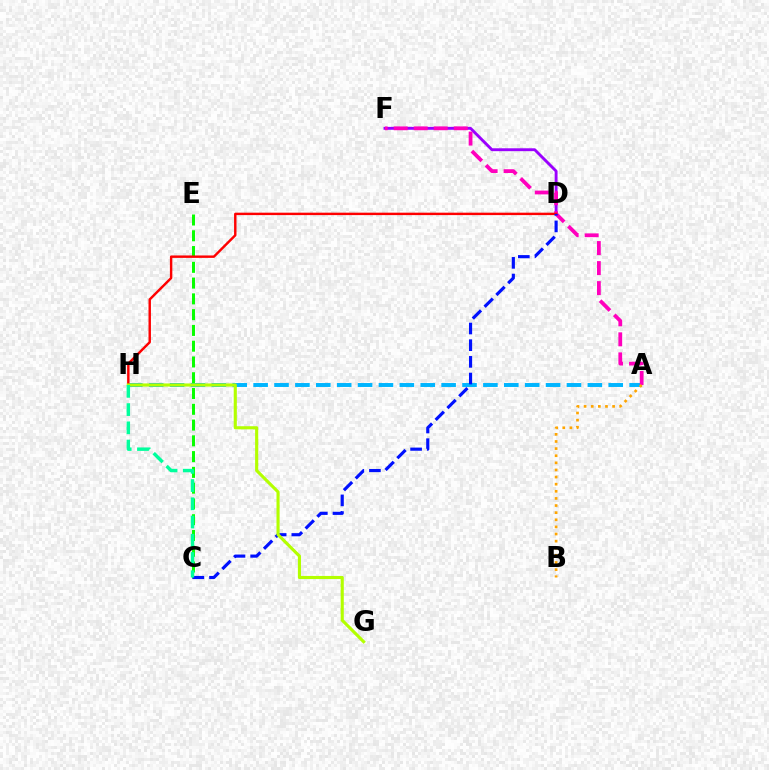{('D', 'F'): [{'color': '#9b00ff', 'line_style': 'solid', 'thickness': 2.07}], ('A', 'H'): [{'color': '#00b5ff', 'line_style': 'dashed', 'thickness': 2.84}], ('A', 'F'): [{'color': '#ff00bd', 'line_style': 'dashed', 'thickness': 2.72}], ('C', 'E'): [{'color': '#08ff00', 'line_style': 'dashed', 'thickness': 2.14}], ('A', 'B'): [{'color': '#ffa500', 'line_style': 'dotted', 'thickness': 1.93}], ('D', 'H'): [{'color': '#ff0000', 'line_style': 'solid', 'thickness': 1.75}], ('C', 'D'): [{'color': '#0010ff', 'line_style': 'dashed', 'thickness': 2.27}], ('G', 'H'): [{'color': '#b3ff00', 'line_style': 'solid', 'thickness': 2.25}], ('C', 'H'): [{'color': '#00ff9d', 'line_style': 'dashed', 'thickness': 2.48}]}